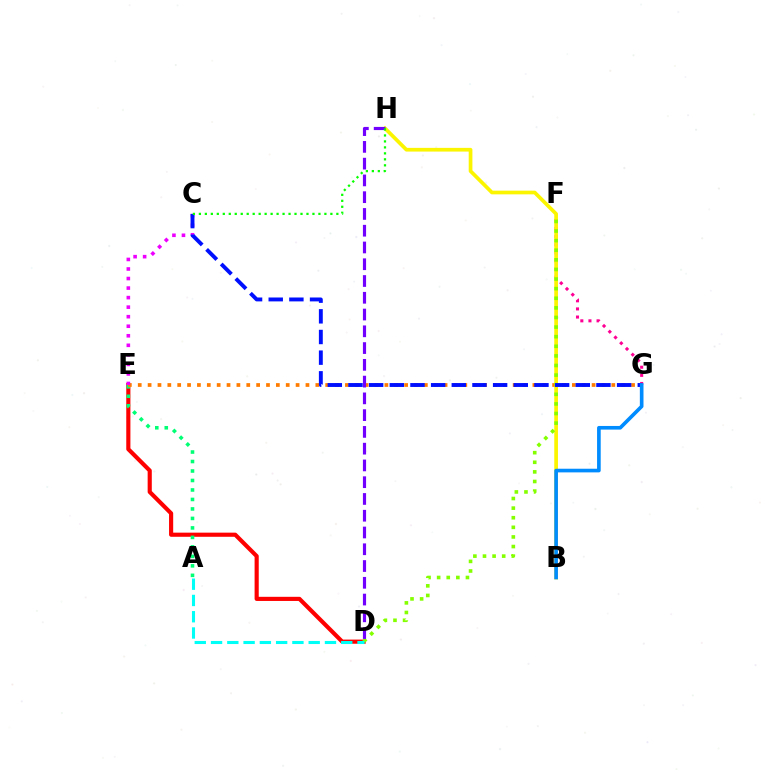{('F', 'G'): [{'color': '#ff0094', 'line_style': 'dotted', 'thickness': 2.21}], ('D', 'E'): [{'color': '#ff0000', 'line_style': 'solid', 'thickness': 2.98}], ('A', 'E'): [{'color': '#00ff74', 'line_style': 'dotted', 'thickness': 2.58}], ('E', 'G'): [{'color': '#ff7c00', 'line_style': 'dotted', 'thickness': 2.68}], ('B', 'H'): [{'color': '#fcf500', 'line_style': 'solid', 'thickness': 2.66}], ('C', 'E'): [{'color': '#ee00ff', 'line_style': 'dotted', 'thickness': 2.59}], ('D', 'F'): [{'color': '#84ff00', 'line_style': 'dotted', 'thickness': 2.61}], ('D', 'H'): [{'color': '#7200ff', 'line_style': 'dashed', 'thickness': 2.28}], ('C', 'G'): [{'color': '#0010ff', 'line_style': 'dashed', 'thickness': 2.81}], ('C', 'H'): [{'color': '#08ff00', 'line_style': 'dotted', 'thickness': 1.62}], ('B', 'G'): [{'color': '#008cff', 'line_style': 'solid', 'thickness': 2.62}], ('A', 'D'): [{'color': '#00fff6', 'line_style': 'dashed', 'thickness': 2.21}]}